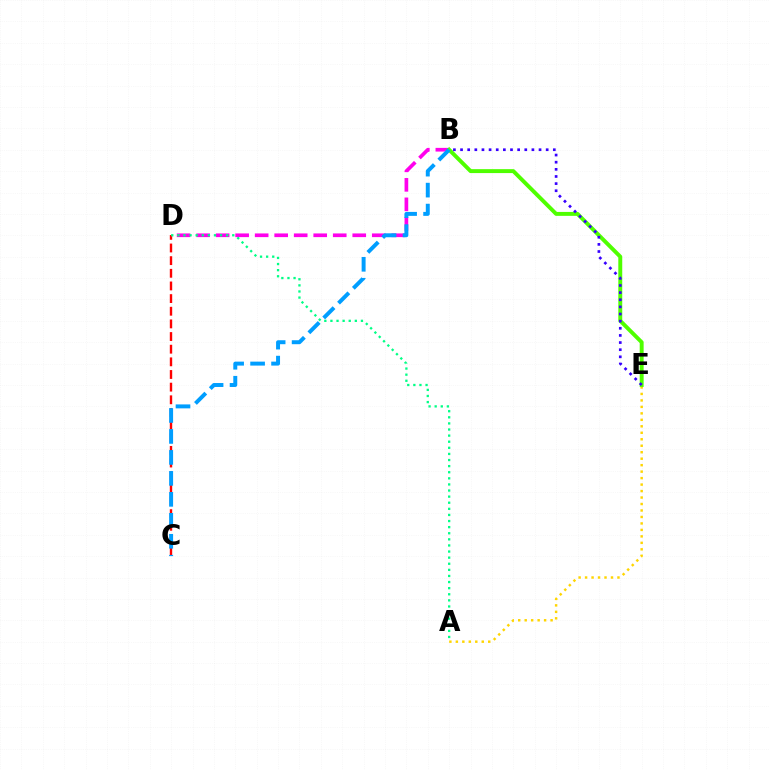{('A', 'E'): [{'color': '#ffd500', 'line_style': 'dotted', 'thickness': 1.76}], ('B', 'D'): [{'color': '#ff00ed', 'line_style': 'dashed', 'thickness': 2.65}], ('C', 'D'): [{'color': '#ff0000', 'line_style': 'dashed', 'thickness': 1.72}], ('B', 'E'): [{'color': '#4fff00', 'line_style': 'solid', 'thickness': 2.83}, {'color': '#3700ff', 'line_style': 'dotted', 'thickness': 1.94}], ('B', 'C'): [{'color': '#009eff', 'line_style': 'dashed', 'thickness': 2.85}], ('A', 'D'): [{'color': '#00ff86', 'line_style': 'dotted', 'thickness': 1.66}]}